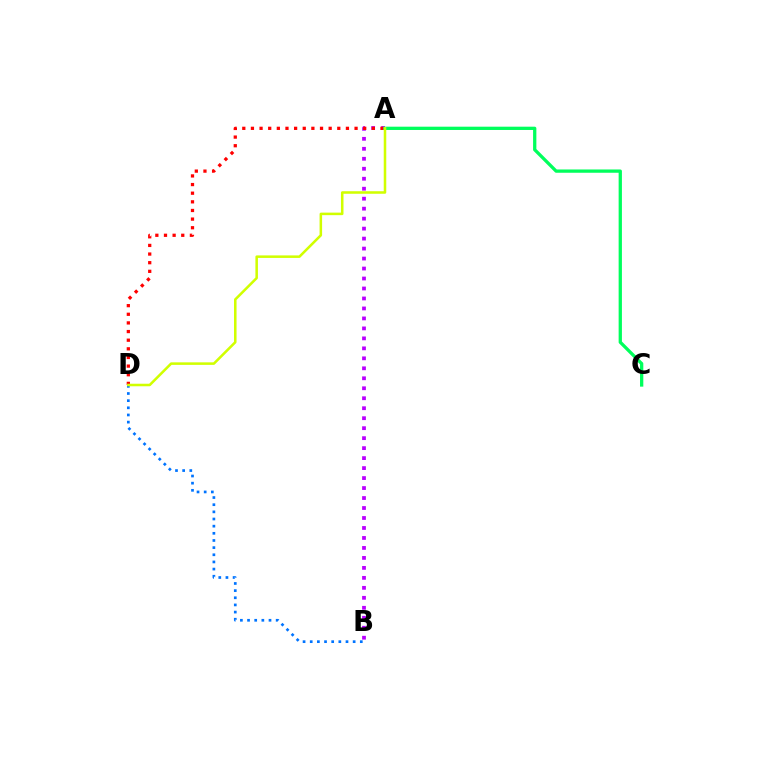{('A', 'B'): [{'color': '#b900ff', 'line_style': 'dotted', 'thickness': 2.71}], ('A', 'D'): [{'color': '#ff0000', 'line_style': 'dotted', 'thickness': 2.35}, {'color': '#d1ff00', 'line_style': 'solid', 'thickness': 1.83}], ('B', 'D'): [{'color': '#0074ff', 'line_style': 'dotted', 'thickness': 1.94}], ('A', 'C'): [{'color': '#00ff5c', 'line_style': 'solid', 'thickness': 2.36}]}